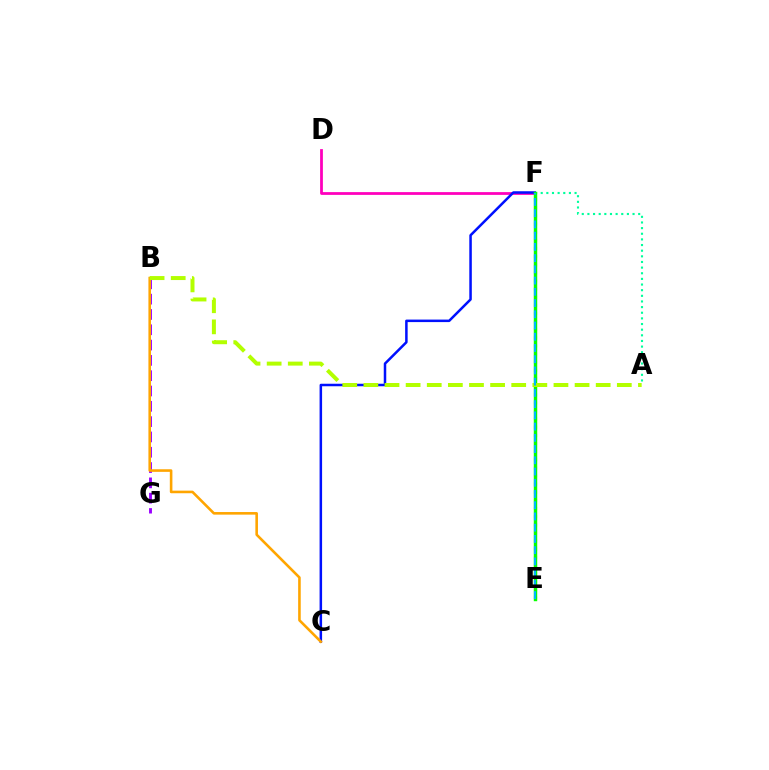{('D', 'F'): [{'color': '#ff00bd', 'line_style': 'solid', 'thickness': 2.0}], ('A', 'F'): [{'color': '#00ff9d', 'line_style': 'dotted', 'thickness': 1.53}], ('B', 'G'): [{'color': '#9b00ff', 'line_style': 'dashed', 'thickness': 2.08}], ('E', 'F'): [{'color': '#ff0000', 'line_style': 'dotted', 'thickness': 2.21}, {'color': '#08ff00', 'line_style': 'solid', 'thickness': 2.47}, {'color': '#00b5ff', 'line_style': 'dashed', 'thickness': 1.53}], ('C', 'F'): [{'color': '#0010ff', 'line_style': 'solid', 'thickness': 1.81}], ('B', 'C'): [{'color': '#ffa500', 'line_style': 'solid', 'thickness': 1.87}], ('A', 'B'): [{'color': '#b3ff00', 'line_style': 'dashed', 'thickness': 2.87}]}